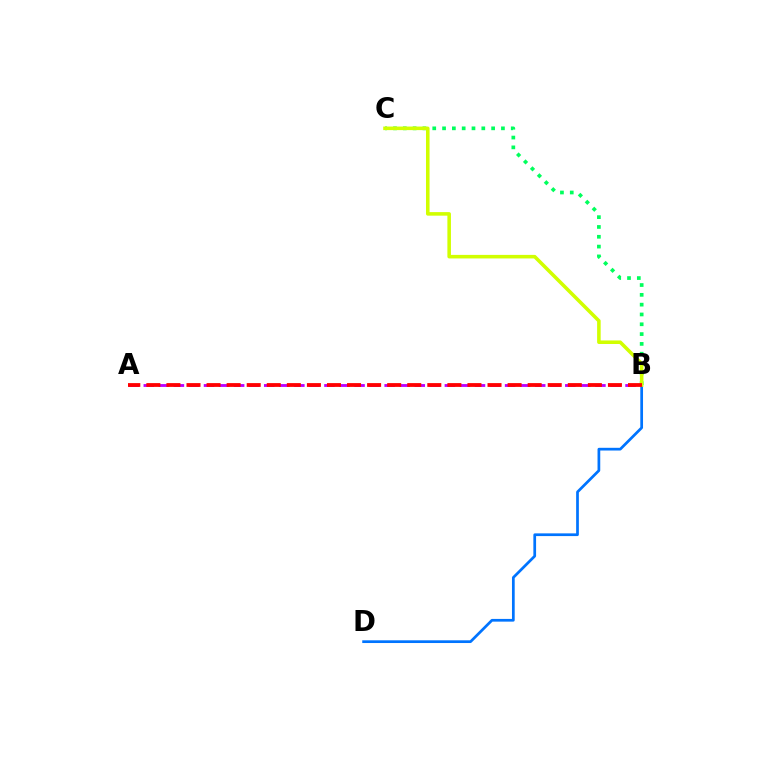{('B', 'C'): [{'color': '#00ff5c', 'line_style': 'dotted', 'thickness': 2.67}, {'color': '#d1ff00', 'line_style': 'solid', 'thickness': 2.56}], ('A', 'B'): [{'color': '#b900ff', 'line_style': 'dashed', 'thickness': 2.05}, {'color': '#ff0000', 'line_style': 'dashed', 'thickness': 2.73}], ('B', 'D'): [{'color': '#0074ff', 'line_style': 'solid', 'thickness': 1.96}]}